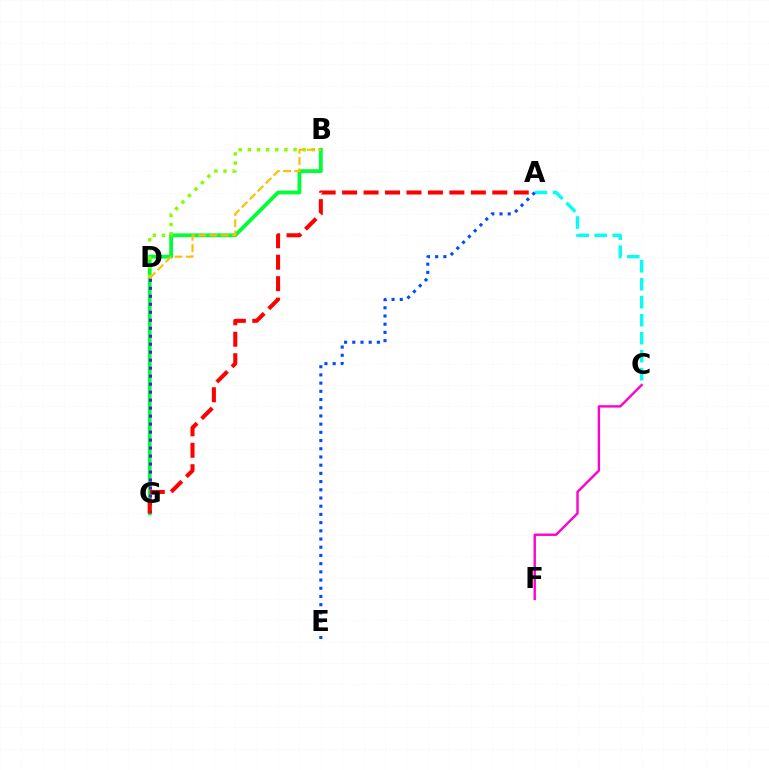{('A', 'C'): [{'color': '#00fff6', 'line_style': 'dashed', 'thickness': 2.44}], ('C', 'F'): [{'color': '#ff00cf', 'line_style': 'solid', 'thickness': 1.72}], ('B', 'G'): [{'color': '#00ff39', 'line_style': 'solid', 'thickness': 2.76}], ('D', 'G'): [{'color': '#7200ff', 'line_style': 'dotted', 'thickness': 2.17}], ('A', 'E'): [{'color': '#004bff', 'line_style': 'dotted', 'thickness': 2.23}], ('B', 'D'): [{'color': '#84ff00', 'line_style': 'dotted', 'thickness': 2.48}, {'color': '#ffbd00', 'line_style': 'dashed', 'thickness': 1.53}], ('A', 'G'): [{'color': '#ff0000', 'line_style': 'dashed', 'thickness': 2.91}]}